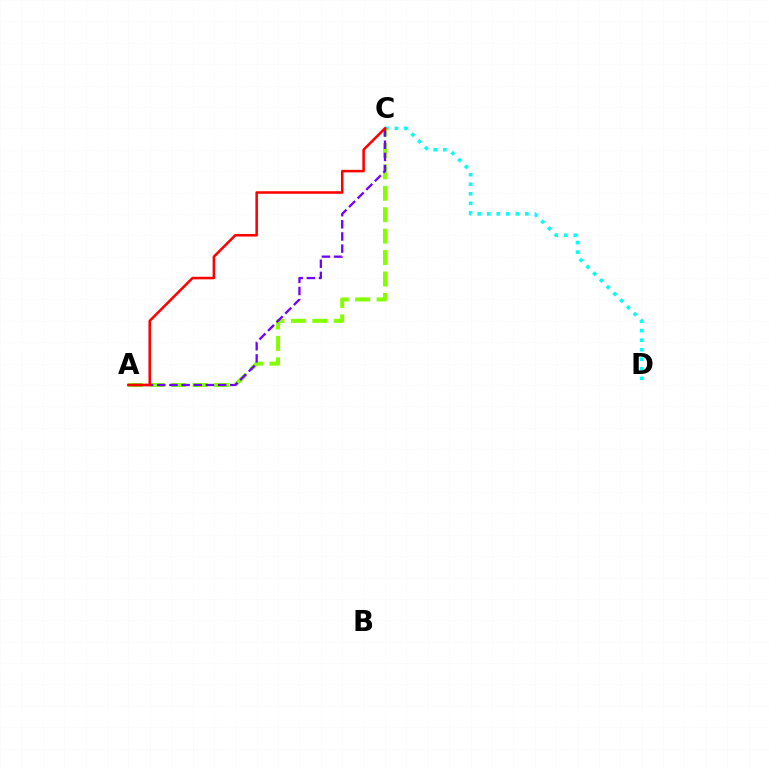{('C', 'D'): [{'color': '#00fff6', 'line_style': 'dotted', 'thickness': 2.59}], ('A', 'C'): [{'color': '#84ff00', 'line_style': 'dashed', 'thickness': 2.91}, {'color': '#7200ff', 'line_style': 'dashed', 'thickness': 1.65}, {'color': '#ff0000', 'line_style': 'solid', 'thickness': 1.83}]}